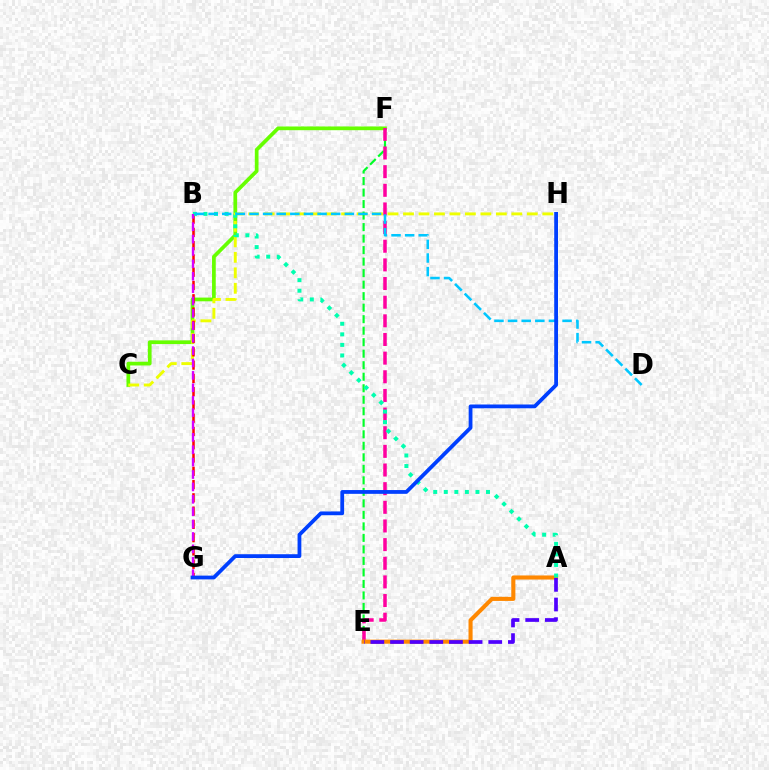{('C', 'F'): [{'color': '#66ff00', 'line_style': 'solid', 'thickness': 2.68}], ('C', 'H'): [{'color': '#eeff00', 'line_style': 'dashed', 'thickness': 2.1}], ('B', 'G'): [{'color': '#ff0000', 'line_style': 'dashed', 'thickness': 1.8}, {'color': '#d600ff', 'line_style': 'dashed', 'thickness': 1.68}], ('E', 'F'): [{'color': '#00ff27', 'line_style': 'dashed', 'thickness': 1.56}, {'color': '#ff00a0', 'line_style': 'dashed', 'thickness': 2.53}], ('A', 'E'): [{'color': '#ff8800', 'line_style': 'solid', 'thickness': 2.94}, {'color': '#4f00ff', 'line_style': 'dashed', 'thickness': 2.67}], ('A', 'B'): [{'color': '#00ffaf', 'line_style': 'dotted', 'thickness': 2.87}], ('B', 'D'): [{'color': '#00c7ff', 'line_style': 'dashed', 'thickness': 1.85}], ('G', 'H'): [{'color': '#003fff', 'line_style': 'solid', 'thickness': 2.72}]}